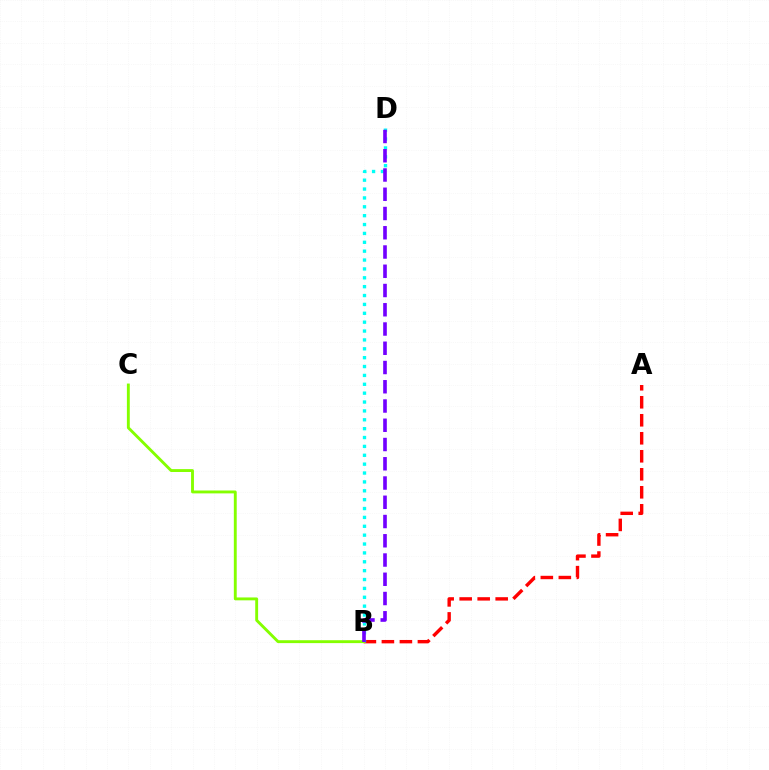{('A', 'B'): [{'color': '#ff0000', 'line_style': 'dashed', 'thickness': 2.45}], ('B', 'D'): [{'color': '#00fff6', 'line_style': 'dotted', 'thickness': 2.41}, {'color': '#7200ff', 'line_style': 'dashed', 'thickness': 2.62}], ('B', 'C'): [{'color': '#84ff00', 'line_style': 'solid', 'thickness': 2.08}]}